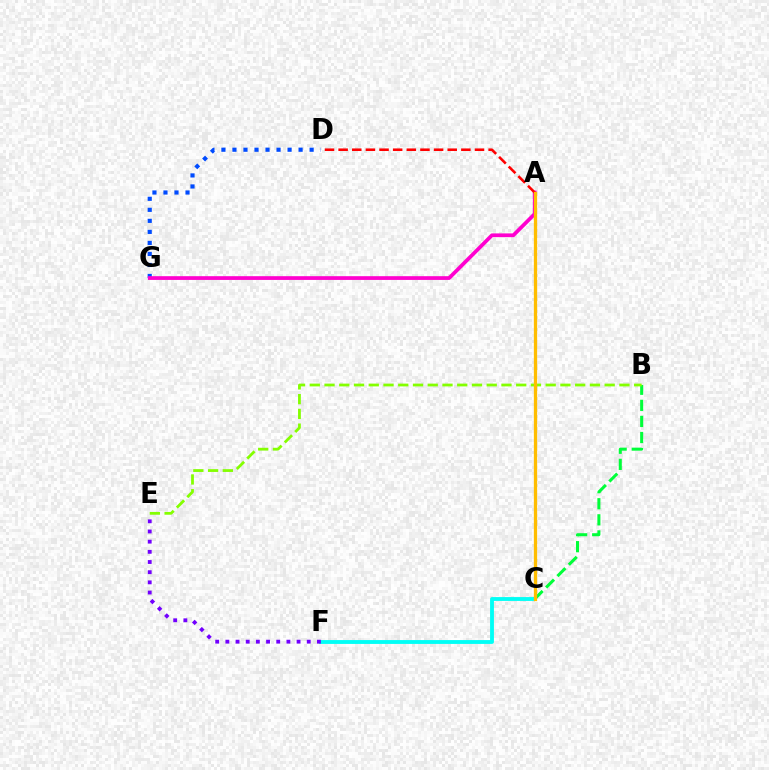{('D', 'G'): [{'color': '#004bff', 'line_style': 'dotted', 'thickness': 3.0}], ('C', 'F'): [{'color': '#00fff6', 'line_style': 'solid', 'thickness': 2.77}], ('E', 'F'): [{'color': '#7200ff', 'line_style': 'dotted', 'thickness': 2.76}], ('A', 'G'): [{'color': '#ff00cf', 'line_style': 'solid', 'thickness': 2.69}], ('B', 'C'): [{'color': '#00ff39', 'line_style': 'dashed', 'thickness': 2.18}], ('A', 'D'): [{'color': '#ff0000', 'line_style': 'dashed', 'thickness': 1.85}], ('B', 'E'): [{'color': '#84ff00', 'line_style': 'dashed', 'thickness': 2.0}], ('A', 'C'): [{'color': '#ffbd00', 'line_style': 'solid', 'thickness': 2.36}]}